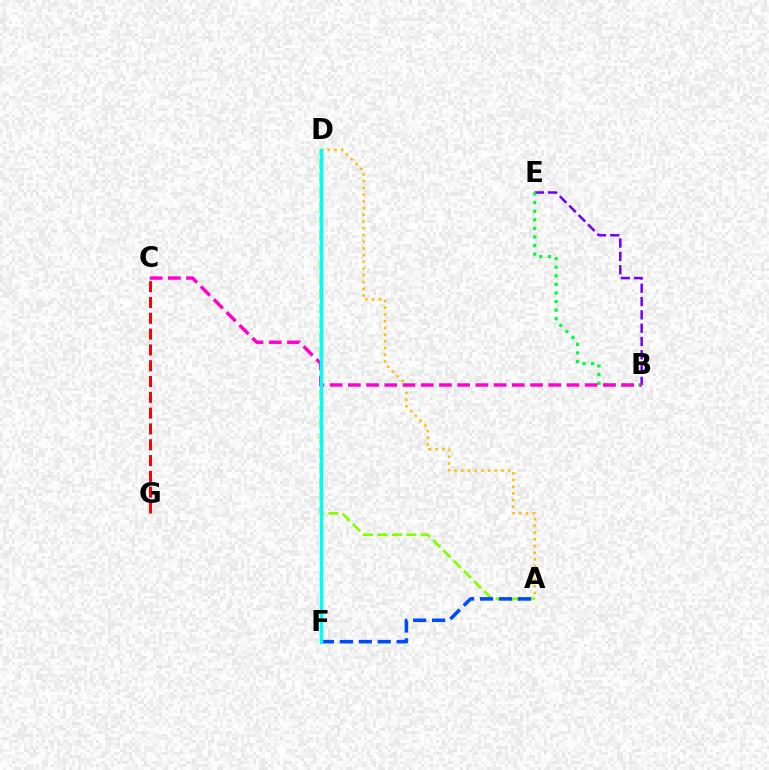{('B', 'E'): [{'color': '#7200ff', 'line_style': 'dashed', 'thickness': 1.81}, {'color': '#00ff39', 'line_style': 'dotted', 'thickness': 2.34}], ('A', 'D'): [{'color': '#ffbd00', 'line_style': 'dotted', 'thickness': 1.83}, {'color': '#84ff00', 'line_style': 'dashed', 'thickness': 1.97}], ('B', 'C'): [{'color': '#ff00cf', 'line_style': 'dashed', 'thickness': 2.48}], ('A', 'F'): [{'color': '#004bff', 'line_style': 'dashed', 'thickness': 2.57}], ('D', 'F'): [{'color': '#00fff6', 'line_style': 'solid', 'thickness': 2.5}], ('C', 'G'): [{'color': '#ff0000', 'line_style': 'dashed', 'thickness': 2.15}]}